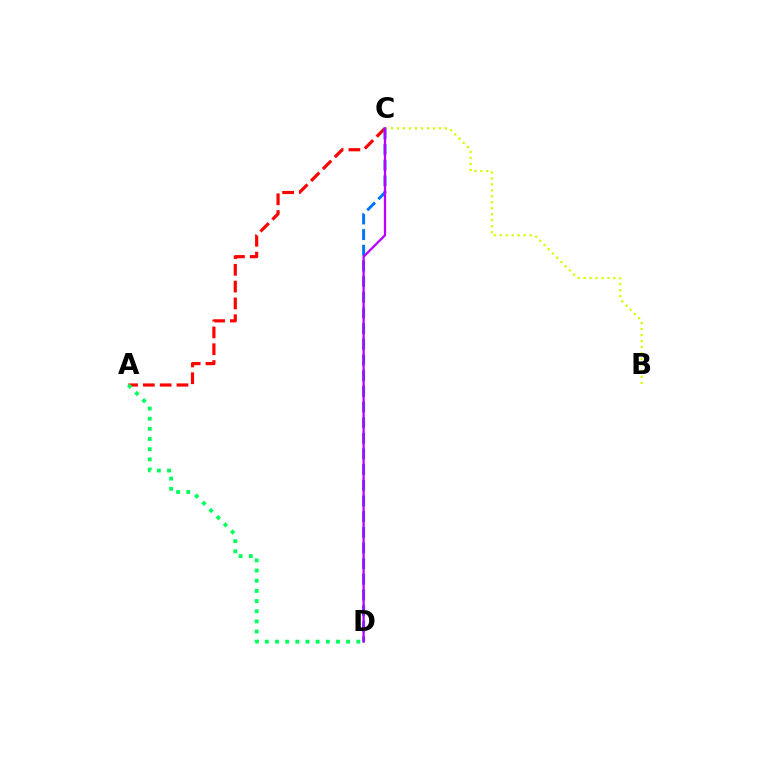{('A', 'C'): [{'color': '#ff0000', 'line_style': 'dashed', 'thickness': 2.28}], ('B', 'C'): [{'color': '#d1ff00', 'line_style': 'dotted', 'thickness': 1.62}], ('A', 'D'): [{'color': '#00ff5c', 'line_style': 'dotted', 'thickness': 2.76}], ('C', 'D'): [{'color': '#0074ff', 'line_style': 'dashed', 'thickness': 2.13}, {'color': '#b900ff', 'line_style': 'solid', 'thickness': 1.65}]}